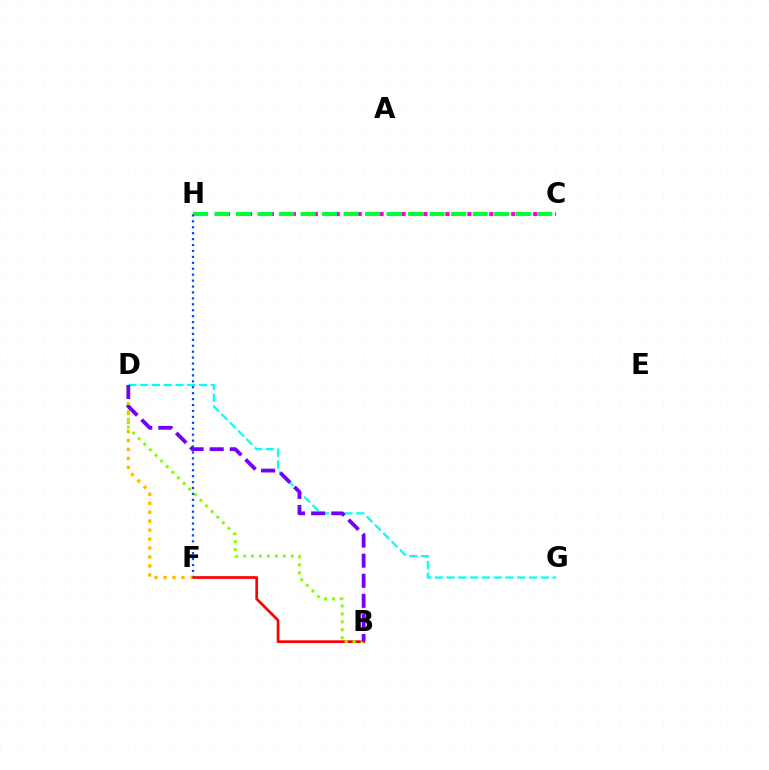{('C', 'H'): [{'color': '#ff00cf', 'line_style': 'dotted', 'thickness': 2.98}, {'color': '#00ff39', 'line_style': 'dashed', 'thickness': 2.92}], ('B', 'F'): [{'color': '#ff0000', 'line_style': 'solid', 'thickness': 1.94}], ('D', 'G'): [{'color': '#00fff6', 'line_style': 'dashed', 'thickness': 1.6}], ('B', 'D'): [{'color': '#84ff00', 'line_style': 'dotted', 'thickness': 2.16}, {'color': '#7200ff', 'line_style': 'dashed', 'thickness': 2.73}], ('F', 'H'): [{'color': '#004bff', 'line_style': 'dotted', 'thickness': 1.61}], ('D', 'F'): [{'color': '#ffbd00', 'line_style': 'dotted', 'thickness': 2.43}]}